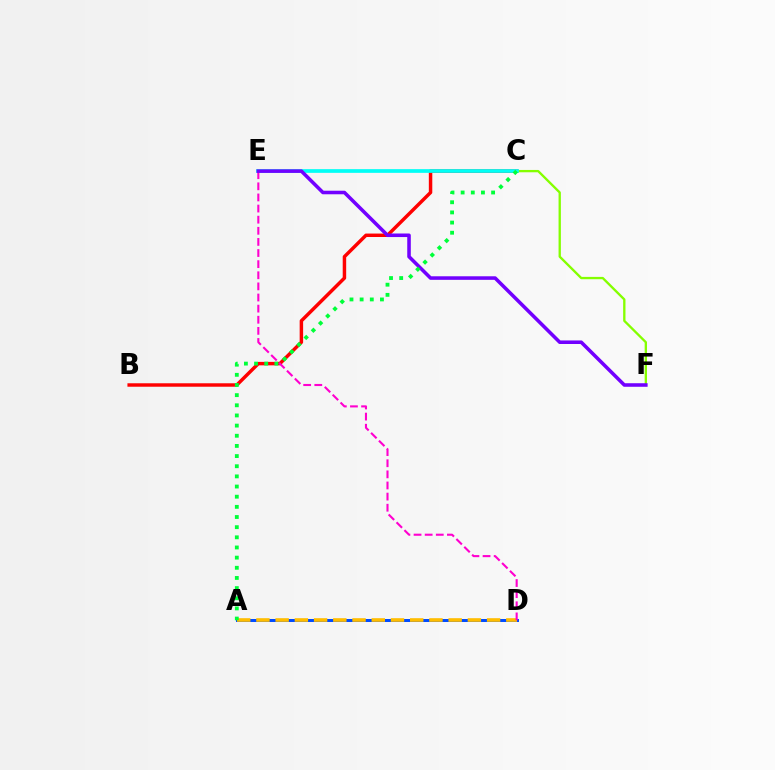{('B', 'C'): [{'color': '#ff0000', 'line_style': 'solid', 'thickness': 2.49}], ('C', 'F'): [{'color': '#84ff00', 'line_style': 'solid', 'thickness': 1.67}], ('A', 'D'): [{'color': '#004bff', 'line_style': 'solid', 'thickness': 2.15}, {'color': '#ffbd00', 'line_style': 'dashed', 'thickness': 2.61}], ('C', 'E'): [{'color': '#00fff6', 'line_style': 'solid', 'thickness': 2.66}], ('D', 'E'): [{'color': '#ff00cf', 'line_style': 'dashed', 'thickness': 1.51}], ('E', 'F'): [{'color': '#7200ff', 'line_style': 'solid', 'thickness': 2.56}], ('A', 'C'): [{'color': '#00ff39', 'line_style': 'dotted', 'thickness': 2.76}]}